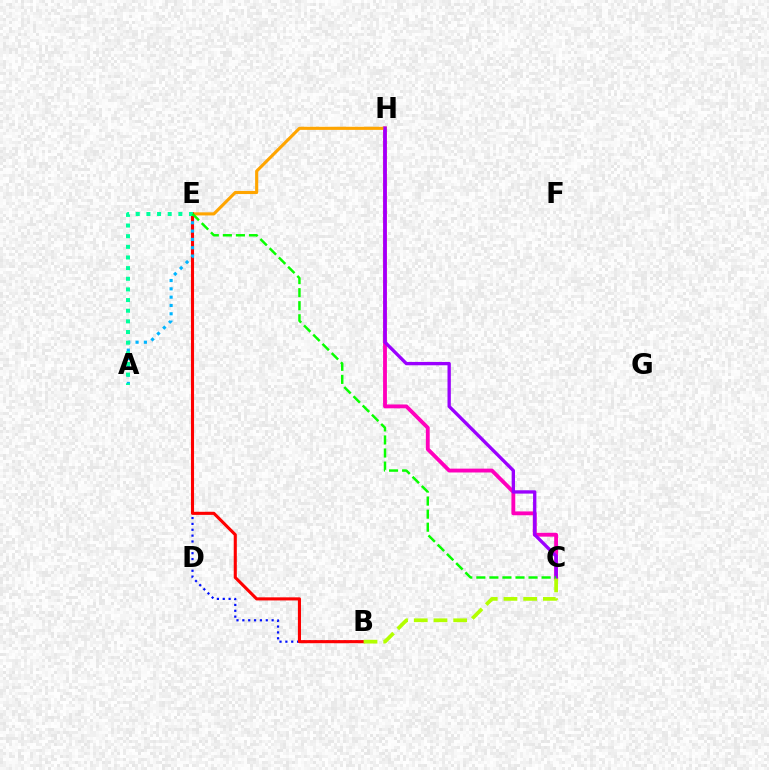{('C', 'H'): [{'color': '#ff00bd', 'line_style': 'solid', 'thickness': 2.77}, {'color': '#9b00ff', 'line_style': 'solid', 'thickness': 2.39}], ('B', 'E'): [{'color': '#0010ff', 'line_style': 'dotted', 'thickness': 1.59}, {'color': '#ff0000', 'line_style': 'solid', 'thickness': 2.23}], ('E', 'H'): [{'color': '#ffa500', 'line_style': 'solid', 'thickness': 2.24}], ('A', 'E'): [{'color': '#00b5ff', 'line_style': 'dotted', 'thickness': 2.26}, {'color': '#00ff9d', 'line_style': 'dotted', 'thickness': 2.89}], ('C', 'E'): [{'color': '#08ff00', 'line_style': 'dashed', 'thickness': 1.77}], ('B', 'C'): [{'color': '#b3ff00', 'line_style': 'dashed', 'thickness': 2.68}]}